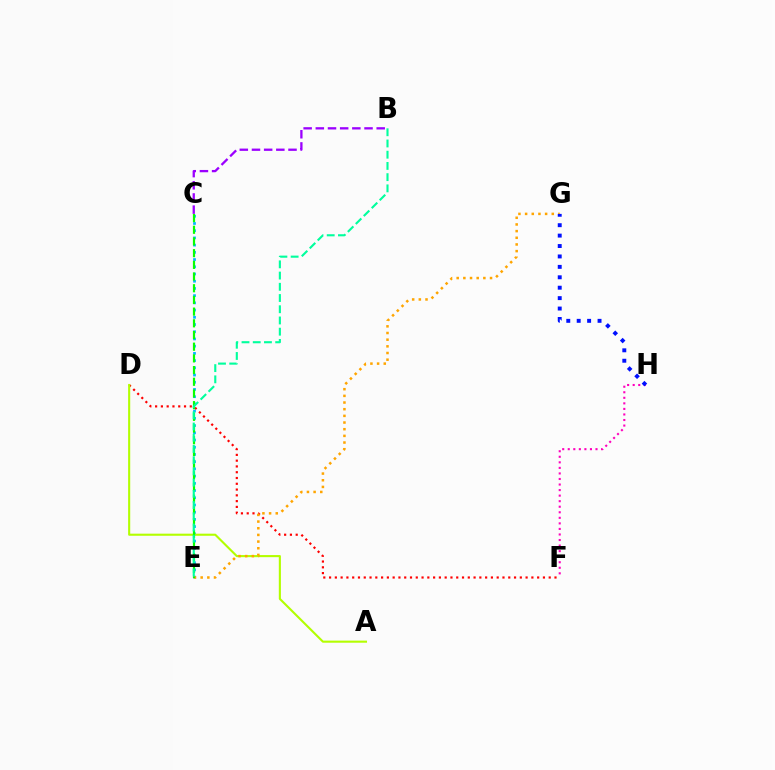{('D', 'F'): [{'color': '#ff0000', 'line_style': 'dotted', 'thickness': 1.57}], ('F', 'H'): [{'color': '#ff00bd', 'line_style': 'dotted', 'thickness': 1.51}], ('C', 'E'): [{'color': '#00b5ff', 'line_style': 'dotted', 'thickness': 1.96}, {'color': '#08ff00', 'line_style': 'dashed', 'thickness': 1.59}], ('B', 'C'): [{'color': '#9b00ff', 'line_style': 'dashed', 'thickness': 1.65}], ('A', 'D'): [{'color': '#b3ff00', 'line_style': 'solid', 'thickness': 1.52}], ('E', 'G'): [{'color': '#ffa500', 'line_style': 'dotted', 'thickness': 1.81}], ('B', 'E'): [{'color': '#00ff9d', 'line_style': 'dashed', 'thickness': 1.52}], ('G', 'H'): [{'color': '#0010ff', 'line_style': 'dotted', 'thickness': 2.83}]}